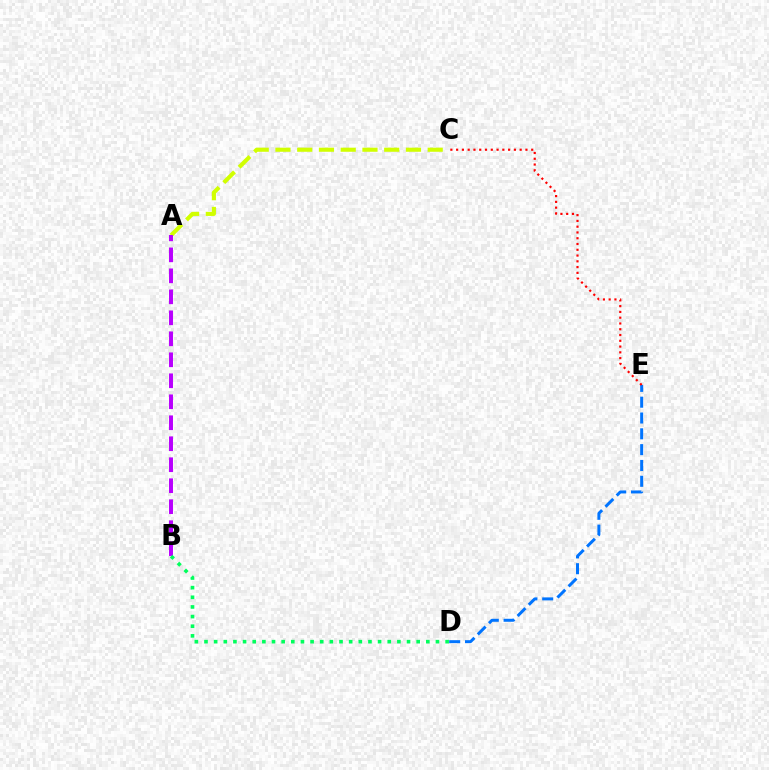{('A', 'C'): [{'color': '#d1ff00', 'line_style': 'dashed', 'thickness': 2.95}], ('D', 'E'): [{'color': '#0074ff', 'line_style': 'dashed', 'thickness': 2.15}], ('C', 'E'): [{'color': '#ff0000', 'line_style': 'dotted', 'thickness': 1.57}], ('A', 'B'): [{'color': '#b900ff', 'line_style': 'dashed', 'thickness': 2.85}], ('B', 'D'): [{'color': '#00ff5c', 'line_style': 'dotted', 'thickness': 2.62}]}